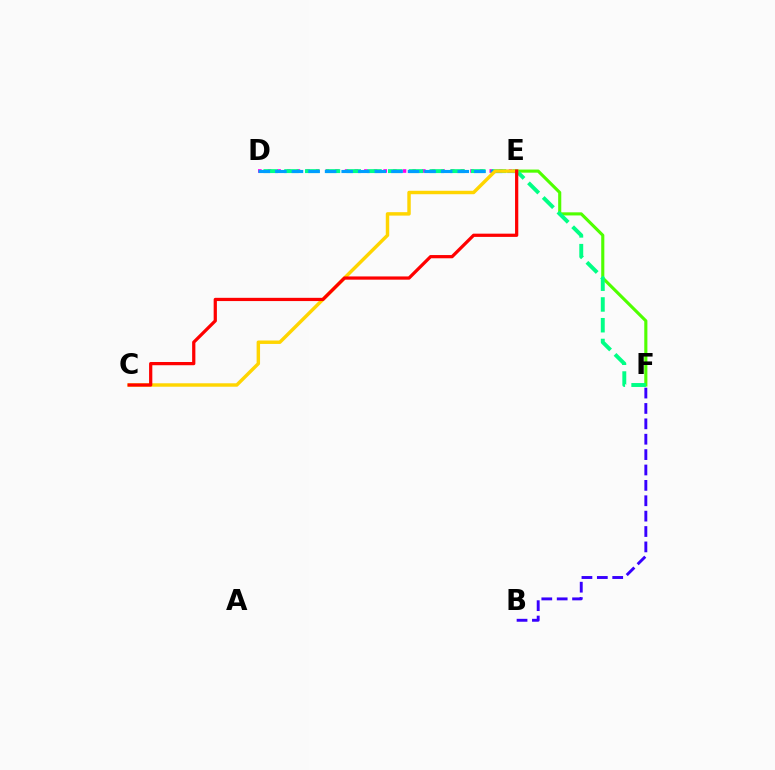{('E', 'F'): [{'color': '#4fff00', 'line_style': 'solid', 'thickness': 2.24}], ('D', 'E'): [{'color': '#ff00ed', 'line_style': 'dotted', 'thickness': 2.62}, {'color': '#009eff', 'line_style': 'dashed', 'thickness': 2.25}], ('D', 'F'): [{'color': '#00ff86', 'line_style': 'dashed', 'thickness': 2.82}], ('C', 'E'): [{'color': '#ffd500', 'line_style': 'solid', 'thickness': 2.48}, {'color': '#ff0000', 'line_style': 'solid', 'thickness': 2.33}], ('B', 'F'): [{'color': '#3700ff', 'line_style': 'dashed', 'thickness': 2.09}]}